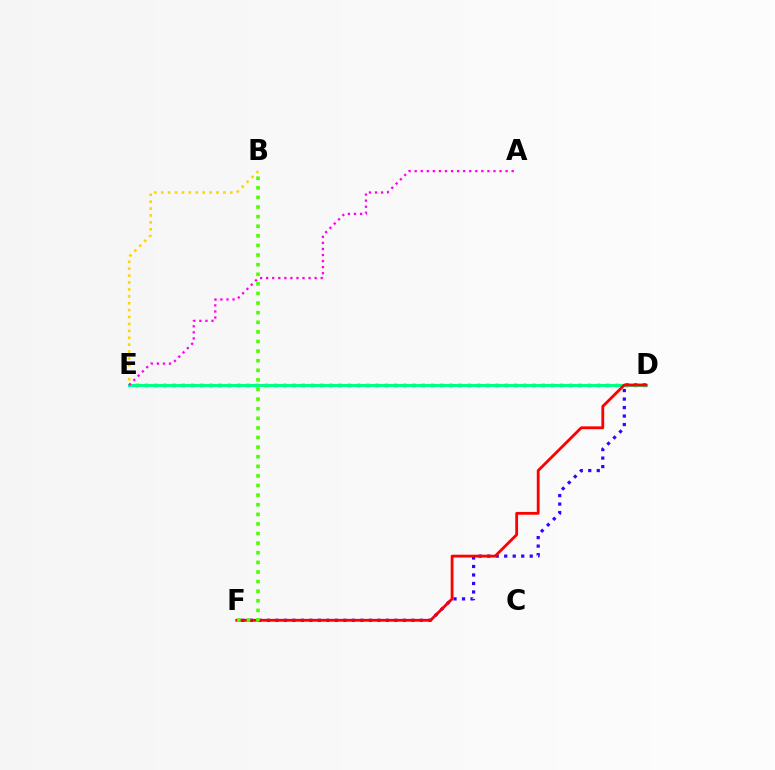{('D', 'E'): [{'color': '#009eff', 'line_style': 'dotted', 'thickness': 2.51}, {'color': '#00ff86', 'line_style': 'solid', 'thickness': 2.2}], ('D', 'F'): [{'color': '#3700ff', 'line_style': 'dotted', 'thickness': 2.31}, {'color': '#ff0000', 'line_style': 'solid', 'thickness': 2.03}], ('B', 'E'): [{'color': '#ffd500', 'line_style': 'dotted', 'thickness': 1.88}], ('B', 'F'): [{'color': '#4fff00', 'line_style': 'dotted', 'thickness': 2.61}], ('A', 'E'): [{'color': '#ff00ed', 'line_style': 'dotted', 'thickness': 1.65}]}